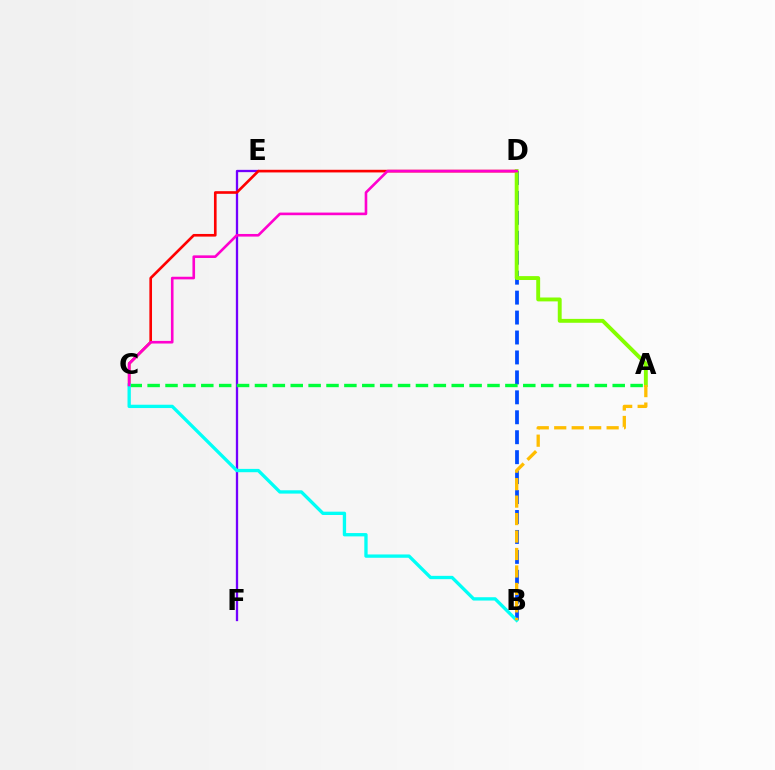{('E', 'F'): [{'color': '#7200ff', 'line_style': 'solid', 'thickness': 1.66}], ('C', 'D'): [{'color': '#ff0000', 'line_style': 'solid', 'thickness': 1.9}, {'color': '#ff00cf', 'line_style': 'solid', 'thickness': 1.89}], ('B', 'D'): [{'color': '#004bff', 'line_style': 'dashed', 'thickness': 2.71}], ('A', 'D'): [{'color': '#84ff00', 'line_style': 'solid', 'thickness': 2.81}], ('A', 'C'): [{'color': '#00ff39', 'line_style': 'dashed', 'thickness': 2.43}], ('B', 'C'): [{'color': '#00fff6', 'line_style': 'solid', 'thickness': 2.39}], ('A', 'B'): [{'color': '#ffbd00', 'line_style': 'dashed', 'thickness': 2.37}]}